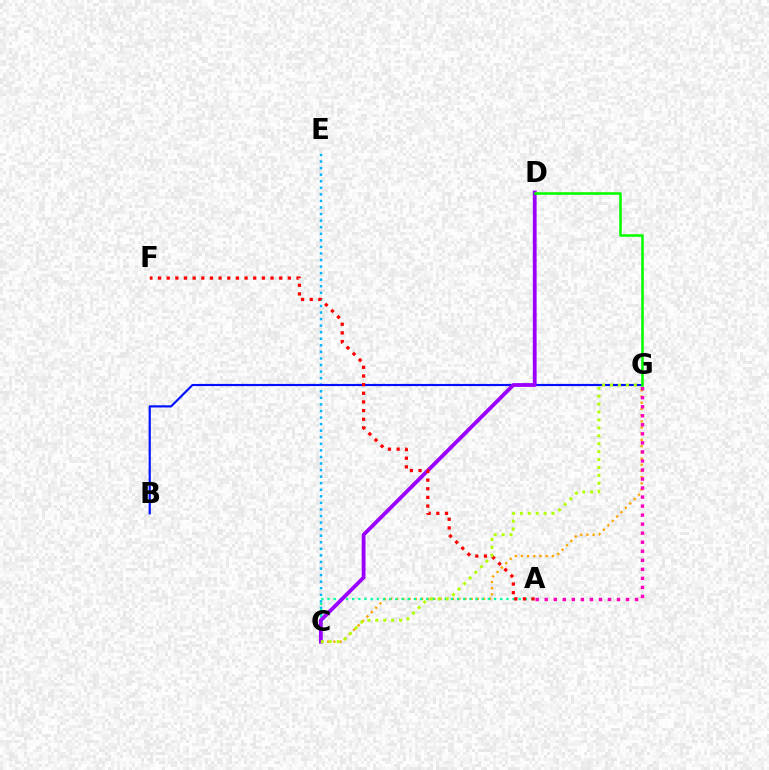{('C', 'G'): [{'color': '#ffa500', 'line_style': 'dotted', 'thickness': 1.68}, {'color': '#b3ff00', 'line_style': 'dotted', 'thickness': 2.15}], ('C', 'E'): [{'color': '#00b5ff', 'line_style': 'dotted', 'thickness': 1.78}], ('A', 'C'): [{'color': '#00ff9d', 'line_style': 'dotted', 'thickness': 1.68}], ('A', 'G'): [{'color': '#ff00bd', 'line_style': 'dotted', 'thickness': 2.45}], ('B', 'G'): [{'color': '#0010ff', 'line_style': 'solid', 'thickness': 1.55}], ('C', 'D'): [{'color': '#9b00ff', 'line_style': 'solid', 'thickness': 2.73}], ('D', 'G'): [{'color': '#08ff00', 'line_style': 'solid', 'thickness': 1.87}], ('A', 'F'): [{'color': '#ff0000', 'line_style': 'dotted', 'thickness': 2.35}]}